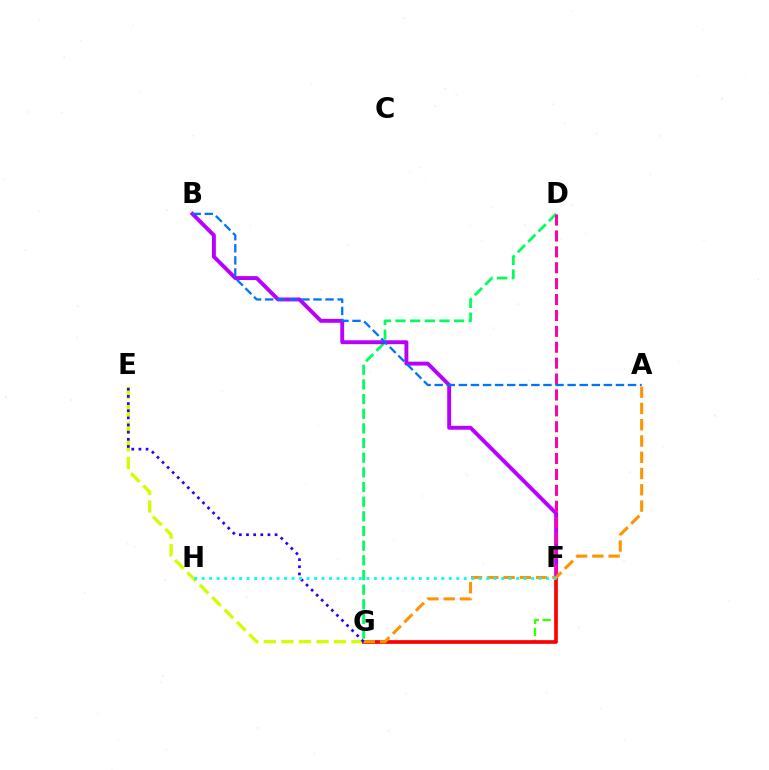{('D', 'G'): [{'color': '#00ff5c', 'line_style': 'dashed', 'thickness': 1.99}], ('E', 'G'): [{'color': '#d1ff00', 'line_style': 'dashed', 'thickness': 2.38}, {'color': '#2500ff', 'line_style': 'dotted', 'thickness': 1.94}], ('F', 'G'): [{'color': '#3dff00', 'line_style': 'dashed', 'thickness': 1.6}, {'color': '#ff0000', 'line_style': 'solid', 'thickness': 2.65}], ('B', 'F'): [{'color': '#b900ff', 'line_style': 'solid', 'thickness': 2.81}], ('D', 'F'): [{'color': '#ff00ac', 'line_style': 'dashed', 'thickness': 2.16}], ('A', 'B'): [{'color': '#0074ff', 'line_style': 'dashed', 'thickness': 1.64}], ('A', 'G'): [{'color': '#ff9400', 'line_style': 'dashed', 'thickness': 2.21}], ('F', 'H'): [{'color': '#00fff6', 'line_style': 'dotted', 'thickness': 2.03}]}